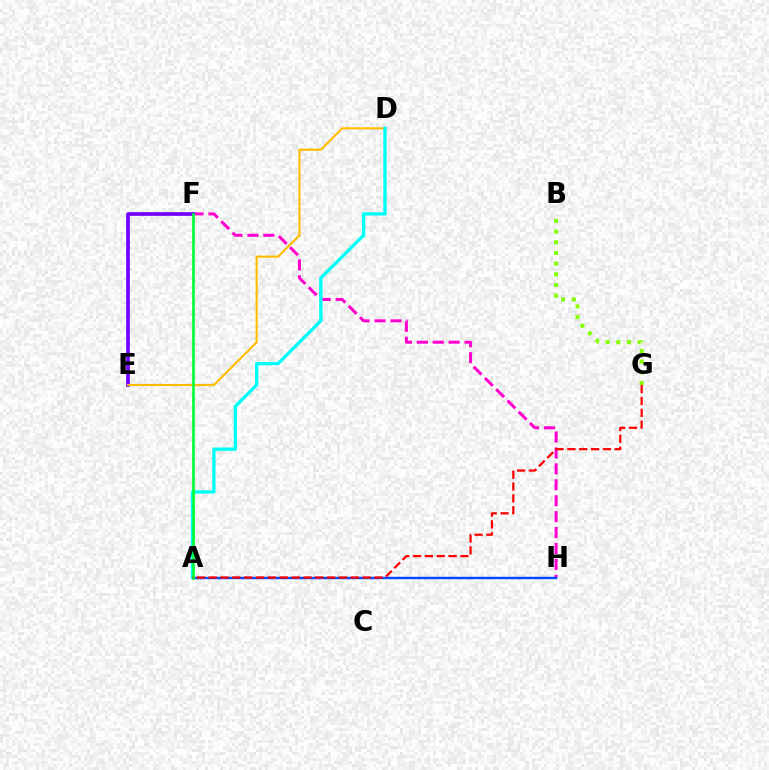{('F', 'H'): [{'color': '#ff00cf', 'line_style': 'dashed', 'thickness': 2.16}], ('E', 'F'): [{'color': '#7200ff', 'line_style': 'solid', 'thickness': 2.66}], ('A', 'H'): [{'color': '#004bff', 'line_style': 'solid', 'thickness': 1.74}], ('D', 'E'): [{'color': '#ffbd00', 'line_style': 'solid', 'thickness': 1.54}], ('A', 'D'): [{'color': '#00fff6', 'line_style': 'solid', 'thickness': 2.4}], ('A', 'F'): [{'color': '#00ff39', 'line_style': 'solid', 'thickness': 1.92}], ('B', 'G'): [{'color': '#84ff00', 'line_style': 'dotted', 'thickness': 2.9}], ('A', 'G'): [{'color': '#ff0000', 'line_style': 'dashed', 'thickness': 1.61}]}